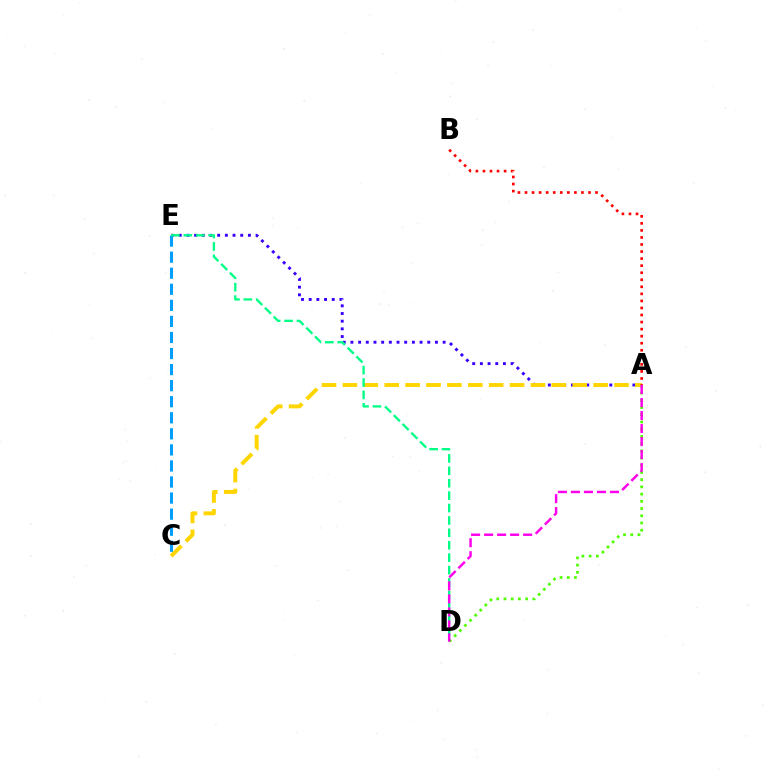{('A', 'E'): [{'color': '#3700ff', 'line_style': 'dotted', 'thickness': 2.09}], ('A', 'C'): [{'color': '#ffd500', 'line_style': 'dashed', 'thickness': 2.84}], ('C', 'E'): [{'color': '#009eff', 'line_style': 'dashed', 'thickness': 2.18}], ('D', 'E'): [{'color': '#00ff86', 'line_style': 'dashed', 'thickness': 1.68}], ('A', 'D'): [{'color': '#4fff00', 'line_style': 'dotted', 'thickness': 1.96}, {'color': '#ff00ed', 'line_style': 'dashed', 'thickness': 1.77}], ('A', 'B'): [{'color': '#ff0000', 'line_style': 'dotted', 'thickness': 1.92}]}